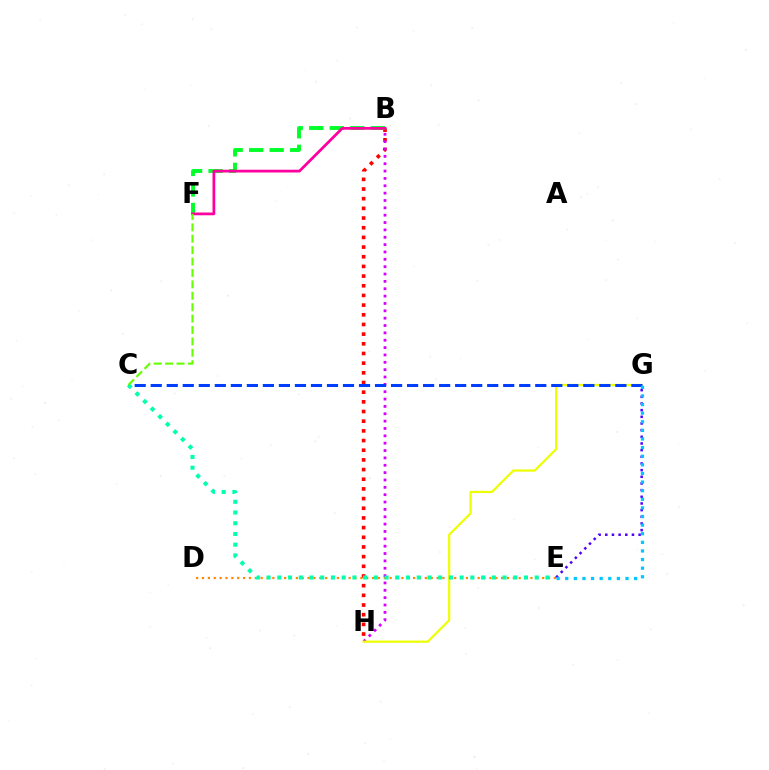{('B', 'H'): [{'color': '#ff0000', 'line_style': 'dotted', 'thickness': 2.63}, {'color': '#d600ff', 'line_style': 'dotted', 'thickness': 2.0}], ('D', 'E'): [{'color': '#ff8800', 'line_style': 'dotted', 'thickness': 1.59}], ('G', 'H'): [{'color': '#eeff00', 'line_style': 'solid', 'thickness': 1.59}], ('C', 'G'): [{'color': '#003fff', 'line_style': 'dashed', 'thickness': 2.18}], ('B', 'F'): [{'color': '#00ff27', 'line_style': 'dashed', 'thickness': 2.79}, {'color': '#ff00a0', 'line_style': 'solid', 'thickness': 1.99}], ('E', 'G'): [{'color': '#4f00ff', 'line_style': 'dotted', 'thickness': 1.81}, {'color': '#00c7ff', 'line_style': 'dotted', 'thickness': 2.34}], ('C', 'E'): [{'color': '#00ffaf', 'line_style': 'dotted', 'thickness': 2.91}], ('C', 'F'): [{'color': '#66ff00', 'line_style': 'dashed', 'thickness': 1.55}]}